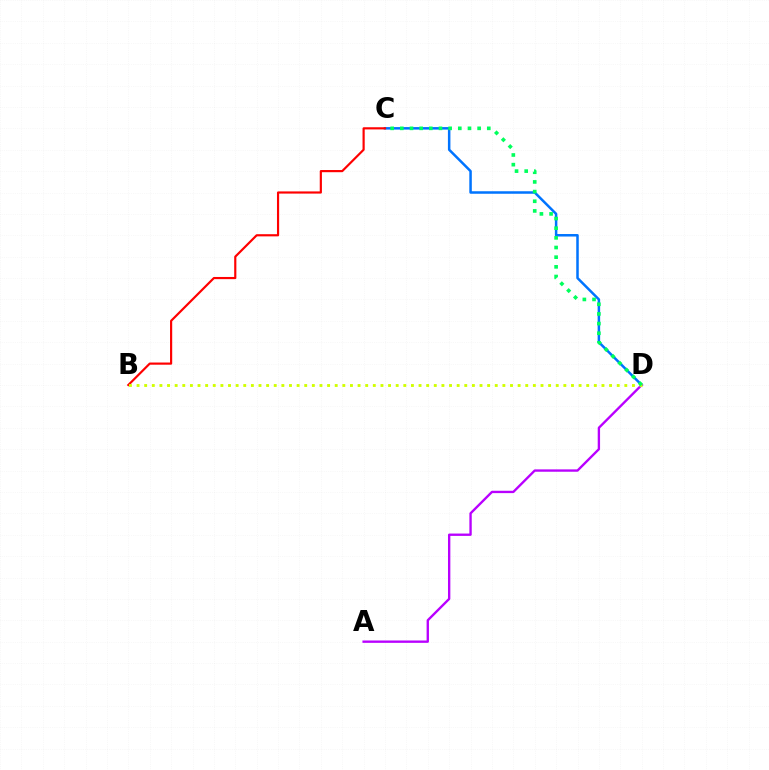{('C', 'D'): [{'color': '#0074ff', 'line_style': 'solid', 'thickness': 1.8}, {'color': '#00ff5c', 'line_style': 'dotted', 'thickness': 2.63}], ('A', 'D'): [{'color': '#b900ff', 'line_style': 'solid', 'thickness': 1.7}], ('B', 'C'): [{'color': '#ff0000', 'line_style': 'solid', 'thickness': 1.57}], ('B', 'D'): [{'color': '#d1ff00', 'line_style': 'dotted', 'thickness': 2.07}]}